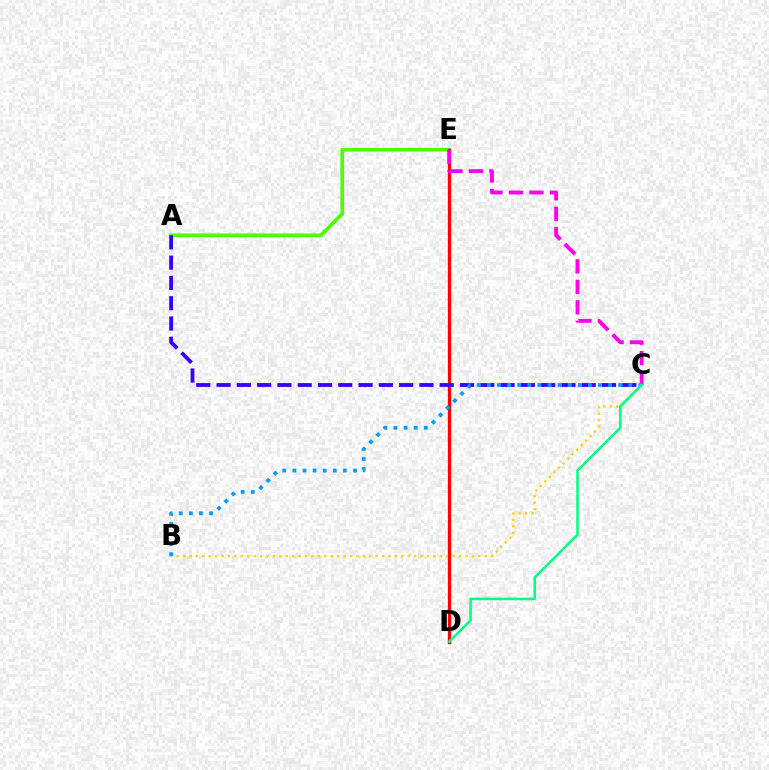{('A', 'E'): [{'color': '#4fff00', 'line_style': 'solid', 'thickness': 2.64}], ('B', 'C'): [{'color': '#ffd500', 'line_style': 'dotted', 'thickness': 1.74}, {'color': '#009eff', 'line_style': 'dotted', 'thickness': 2.74}], ('D', 'E'): [{'color': '#ff0000', 'line_style': 'solid', 'thickness': 2.36}], ('C', 'E'): [{'color': '#ff00ed', 'line_style': 'dashed', 'thickness': 2.78}], ('A', 'C'): [{'color': '#3700ff', 'line_style': 'dashed', 'thickness': 2.76}], ('C', 'D'): [{'color': '#00ff86', 'line_style': 'solid', 'thickness': 1.82}]}